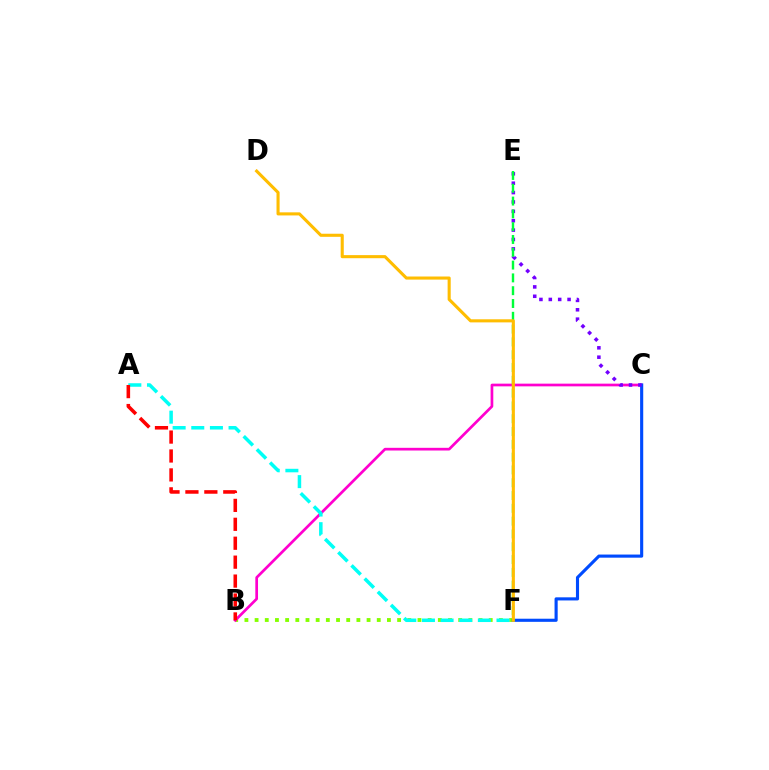{('B', 'F'): [{'color': '#84ff00', 'line_style': 'dotted', 'thickness': 2.77}], ('B', 'C'): [{'color': '#ff00cf', 'line_style': 'solid', 'thickness': 1.95}], ('C', 'F'): [{'color': '#004bff', 'line_style': 'solid', 'thickness': 2.25}], ('C', 'E'): [{'color': '#7200ff', 'line_style': 'dotted', 'thickness': 2.55}], ('E', 'F'): [{'color': '#00ff39', 'line_style': 'dashed', 'thickness': 1.74}], ('D', 'F'): [{'color': '#ffbd00', 'line_style': 'solid', 'thickness': 2.22}], ('A', 'F'): [{'color': '#00fff6', 'line_style': 'dashed', 'thickness': 2.53}], ('A', 'B'): [{'color': '#ff0000', 'line_style': 'dashed', 'thickness': 2.57}]}